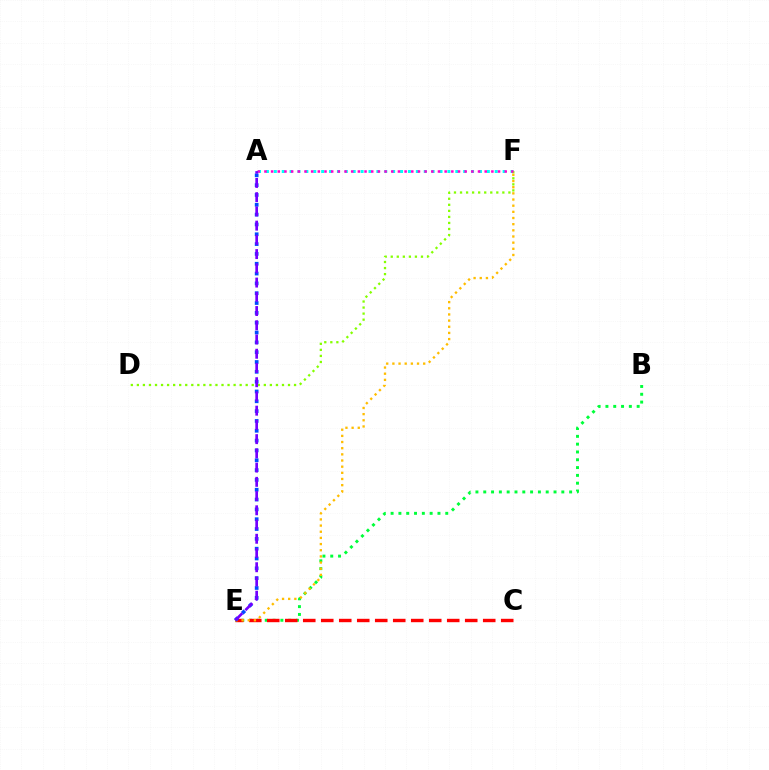{('A', 'F'): [{'color': '#00fff6', 'line_style': 'dotted', 'thickness': 2.14}, {'color': '#ff00cf', 'line_style': 'dotted', 'thickness': 1.81}], ('B', 'E'): [{'color': '#00ff39', 'line_style': 'dotted', 'thickness': 2.12}], ('D', 'F'): [{'color': '#84ff00', 'line_style': 'dotted', 'thickness': 1.64}], ('C', 'E'): [{'color': '#ff0000', 'line_style': 'dashed', 'thickness': 2.44}], ('E', 'F'): [{'color': '#ffbd00', 'line_style': 'dotted', 'thickness': 1.67}], ('A', 'E'): [{'color': '#004bff', 'line_style': 'dotted', 'thickness': 2.67}, {'color': '#7200ff', 'line_style': 'dashed', 'thickness': 1.93}]}